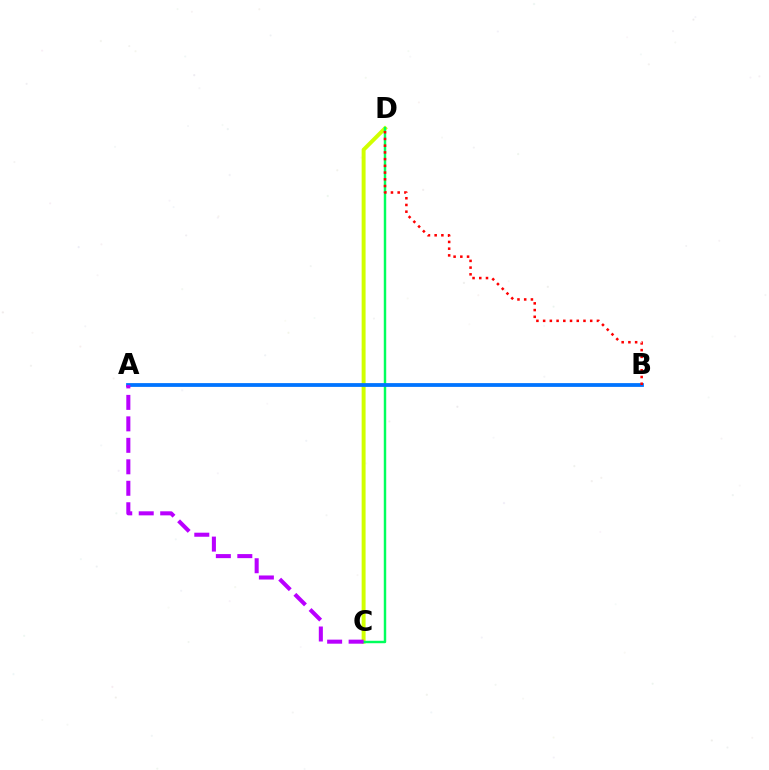{('C', 'D'): [{'color': '#d1ff00', 'line_style': 'solid', 'thickness': 2.84}, {'color': '#00ff5c', 'line_style': 'solid', 'thickness': 1.76}], ('A', 'B'): [{'color': '#0074ff', 'line_style': 'solid', 'thickness': 2.72}], ('A', 'C'): [{'color': '#b900ff', 'line_style': 'dashed', 'thickness': 2.92}], ('B', 'D'): [{'color': '#ff0000', 'line_style': 'dotted', 'thickness': 1.83}]}